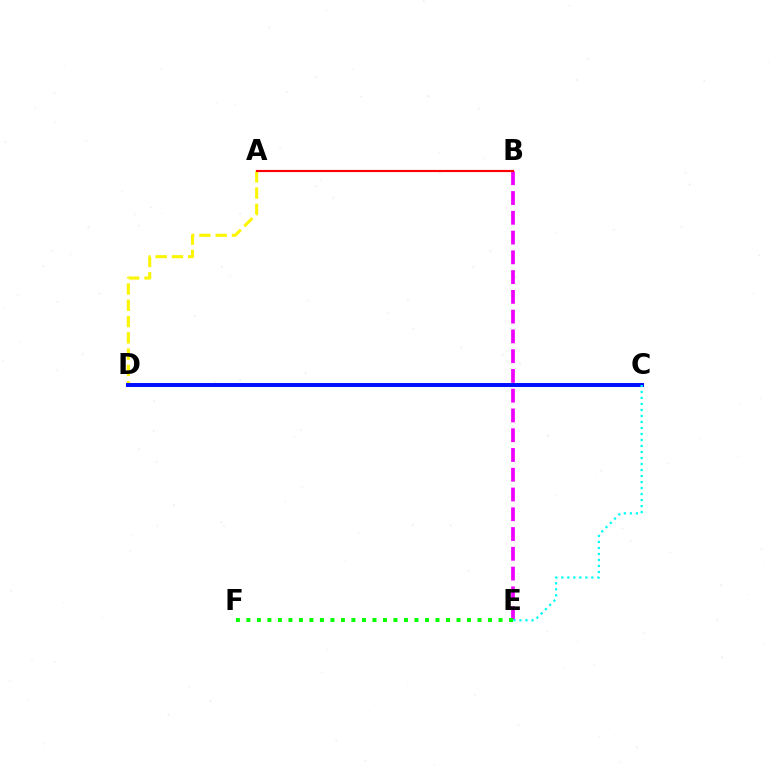{('A', 'D'): [{'color': '#fcf500', 'line_style': 'dashed', 'thickness': 2.21}], ('C', 'D'): [{'color': '#0010ff', 'line_style': 'solid', 'thickness': 2.86}], ('B', 'E'): [{'color': '#ee00ff', 'line_style': 'dashed', 'thickness': 2.69}], ('A', 'B'): [{'color': '#ff0000', 'line_style': 'solid', 'thickness': 1.55}], ('C', 'E'): [{'color': '#00fff6', 'line_style': 'dotted', 'thickness': 1.63}], ('E', 'F'): [{'color': '#08ff00', 'line_style': 'dotted', 'thickness': 2.85}]}